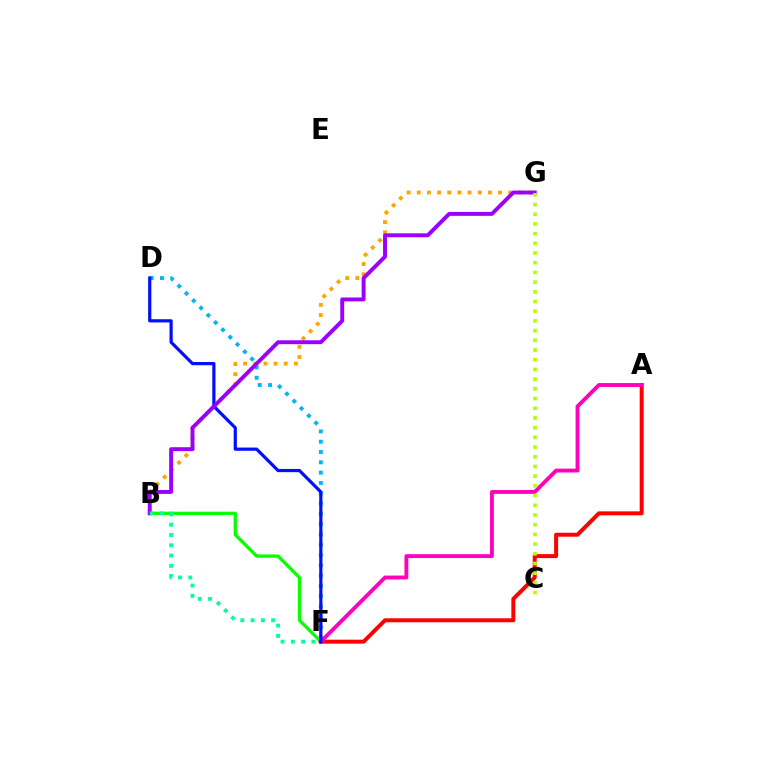{('B', 'F'): [{'color': '#08ff00', 'line_style': 'solid', 'thickness': 2.36}, {'color': '#00ff9d', 'line_style': 'dotted', 'thickness': 2.79}], ('D', 'F'): [{'color': '#00b5ff', 'line_style': 'dotted', 'thickness': 2.8}, {'color': '#0010ff', 'line_style': 'solid', 'thickness': 2.31}], ('A', 'F'): [{'color': '#ff0000', 'line_style': 'solid', 'thickness': 2.86}, {'color': '#ff00bd', 'line_style': 'solid', 'thickness': 2.78}], ('B', 'G'): [{'color': '#ffa500', 'line_style': 'dotted', 'thickness': 2.76}, {'color': '#9b00ff', 'line_style': 'solid', 'thickness': 2.82}], ('C', 'G'): [{'color': '#b3ff00', 'line_style': 'dotted', 'thickness': 2.64}]}